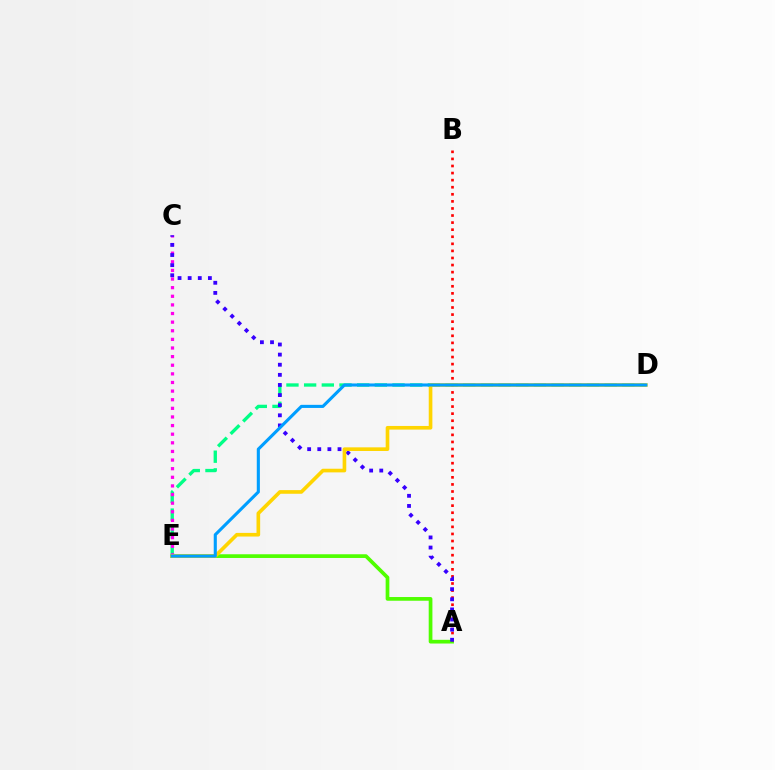{('A', 'E'): [{'color': '#4fff00', 'line_style': 'solid', 'thickness': 2.67}], ('D', 'E'): [{'color': '#00ff86', 'line_style': 'dashed', 'thickness': 2.4}, {'color': '#ffd500', 'line_style': 'solid', 'thickness': 2.62}, {'color': '#009eff', 'line_style': 'solid', 'thickness': 2.23}], ('A', 'B'): [{'color': '#ff0000', 'line_style': 'dotted', 'thickness': 1.92}], ('C', 'E'): [{'color': '#ff00ed', 'line_style': 'dotted', 'thickness': 2.34}], ('A', 'C'): [{'color': '#3700ff', 'line_style': 'dotted', 'thickness': 2.75}]}